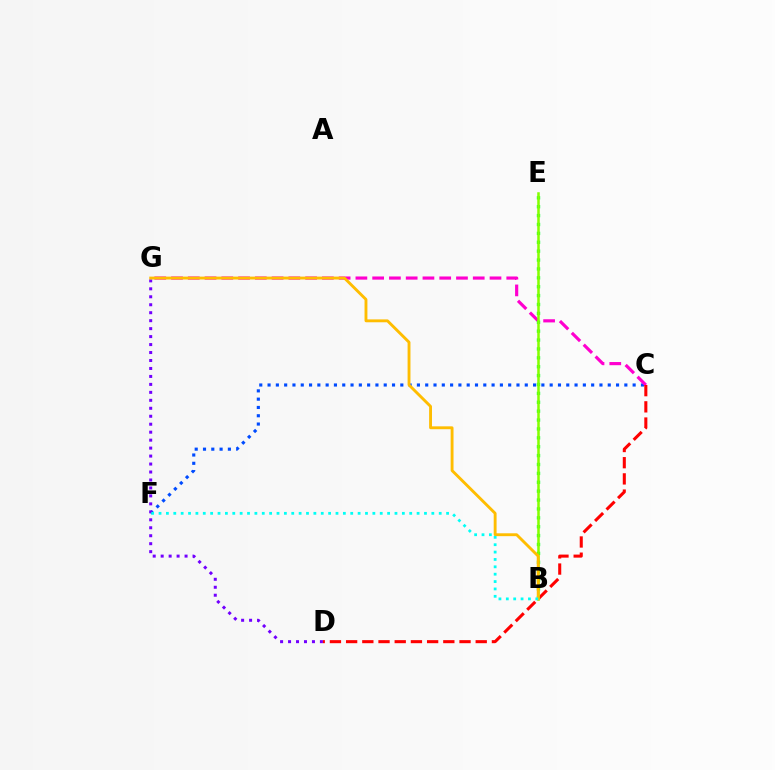{('C', 'F'): [{'color': '#004bff', 'line_style': 'dotted', 'thickness': 2.25}], ('C', 'G'): [{'color': '#ff00cf', 'line_style': 'dashed', 'thickness': 2.28}], ('B', 'E'): [{'color': '#00ff39', 'line_style': 'dotted', 'thickness': 2.42}, {'color': '#84ff00', 'line_style': 'solid', 'thickness': 1.82}], ('D', 'G'): [{'color': '#7200ff', 'line_style': 'dotted', 'thickness': 2.16}], ('C', 'D'): [{'color': '#ff0000', 'line_style': 'dashed', 'thickness': 2.2}], ('B', 'G'): [{'color': '#ffbd00', 'line_style': 'solid', 'thickness': 2.07}], ('B', 'F'): [{'color': '#00fff6', 'line_style': 'dotted', 'thickness': 2.0}]}